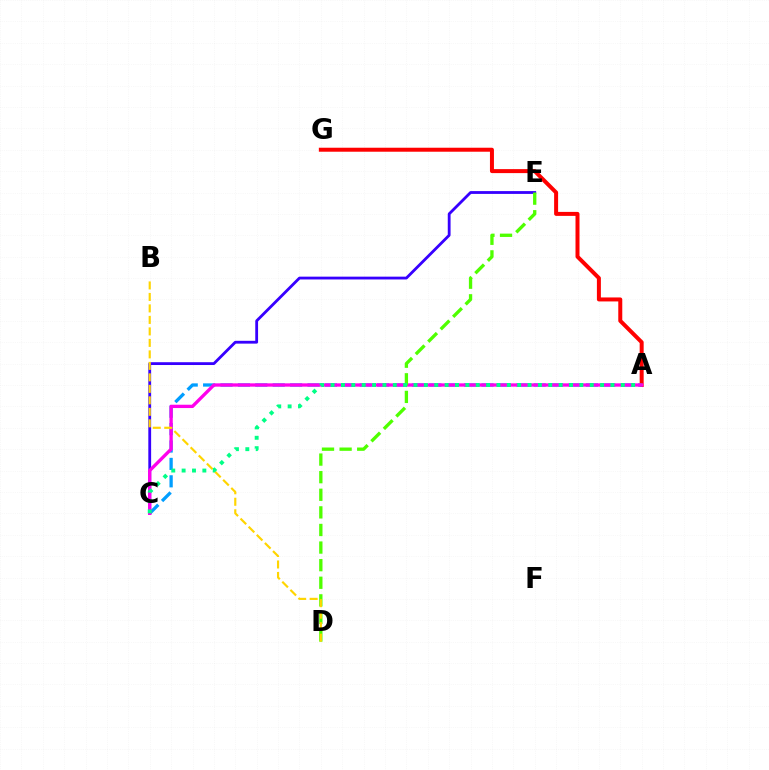{('A', 'G'): [{'color': '#ff0000', 'line_style': 'solid', 'thickness': 2.87}], ('A', 'C'): [{'color': '#009eff', 'line_style': 'dashed', 'thickness': 2.36}, {'color': '#ff00ed', 'line_style': 'solid', 'thickness': 2.39}, {'color': '#00ff86', 'line_style': 'dotted', 'thickness': 2.82}], ('C', 'E'): [{'color': '#3700ff', 'line_style': 'solid', 'thickness': 2.02}], ('D', 'E'): [{'color': '#4fff00', 'line_style': 'dashed', 'thickness': 2.39}], ('B', 'D'): [{'color': '#ffd500', 'line_style': 'dashed', 'thickness': 1.56}]}